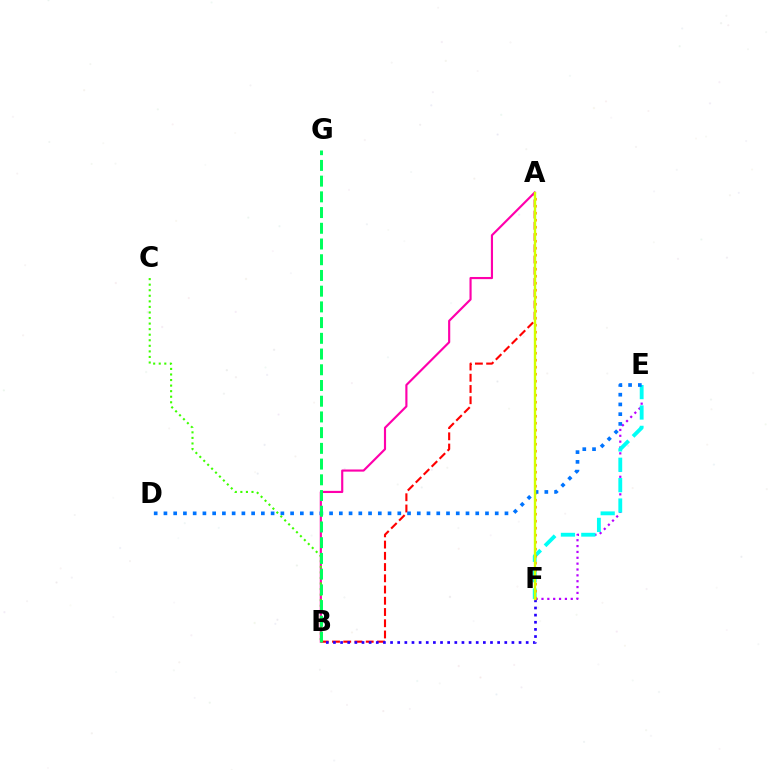{('A', 'B'): [{'color': '#ff0000', 'line_style': 'dashed', 'thickness': 1.53}, {'color': '#ff00ac', 'line_style': 'solid', 'thickness': 1.55}], ('B', 'F'): [{'color': '#2500ff', 'line_style': 'dotted', 'thickness': 1.94}], ('E', 'F'): [{'color': '#b900ff', 'line_style': 'dotted', 'thickness': 1.59}, {'color': '#00fff6', 'line_style': 'dashed', 'thickness': 2.77}], ('A', 'F'): [{'color': '#ff9400', 'line_style': 'dotted', 'thickness': 1.9}, {'color': '#d1ff00', 'line_style': 'solid', 'thickness': 1.71}], ('D', 'E'): [{'color': '#0074ff', 'line_style': 'dotted', 'thickness': 2.65}], ('B', 'C'): [{'color': '#3dff00', 'line_style': 'dotted', 'thickness': 1.51}], ('B', 'G'): [{'color': '#00ff5c', 'line_style': 'dashed', 'thickness': 2.14}]}